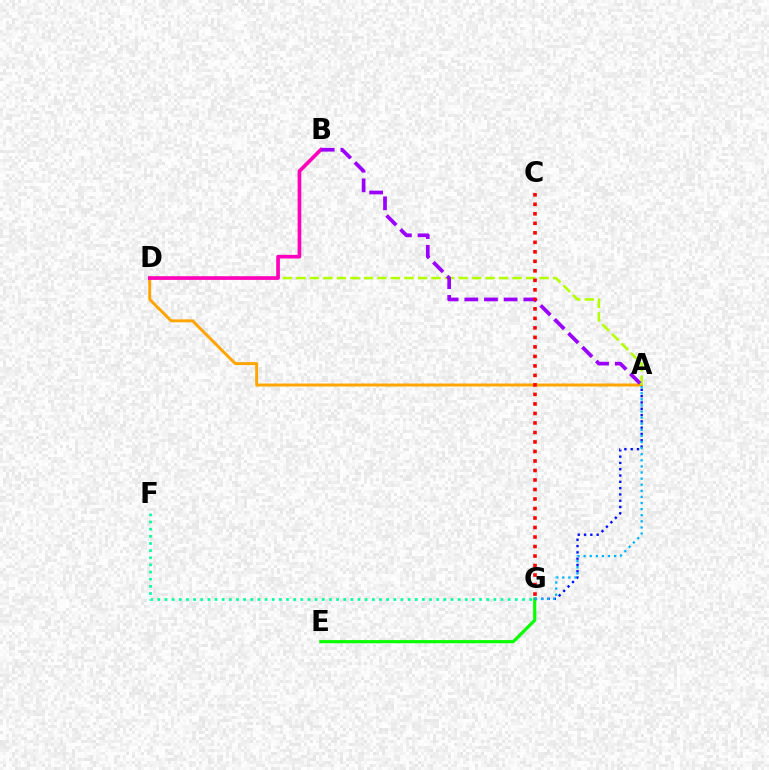{('A', 'D'): [{'color': '#ffa500', 'line_style': 'solid', 'thickness': 2.13}, {'color': '#b3ff00', 'line_style': 'dashed', 'thickness': 1.84}], ('B', 'D'): [{'color': '#ff00bd', 'line_style': 'solid', 'thickness': 2.65}], ('E', 'G'): [{'color': '#08ff00', 'line_style': 'solid', 'thickness': 2.27}], ('F', 'G'): [{'color': '#00ff9d', 'line_style': 'dotted', 'thickness': 1.94}], ('A', 'G'): [{'color': '#0010ff', 'line_style': 'dotted', 'thickness': 1.71}, {'color': '#00b5ff', 'line_style': 'dotted', 'thickness': 1.66}], ('A', 'B'): [{'color': '#9b00ff', 'line_style': 'dashed', 'thickness': 2.67}], ('C', 'G'): [{'color': '#ff0000', 'line_style': 'dotted', 'thickness': 2.58}]}